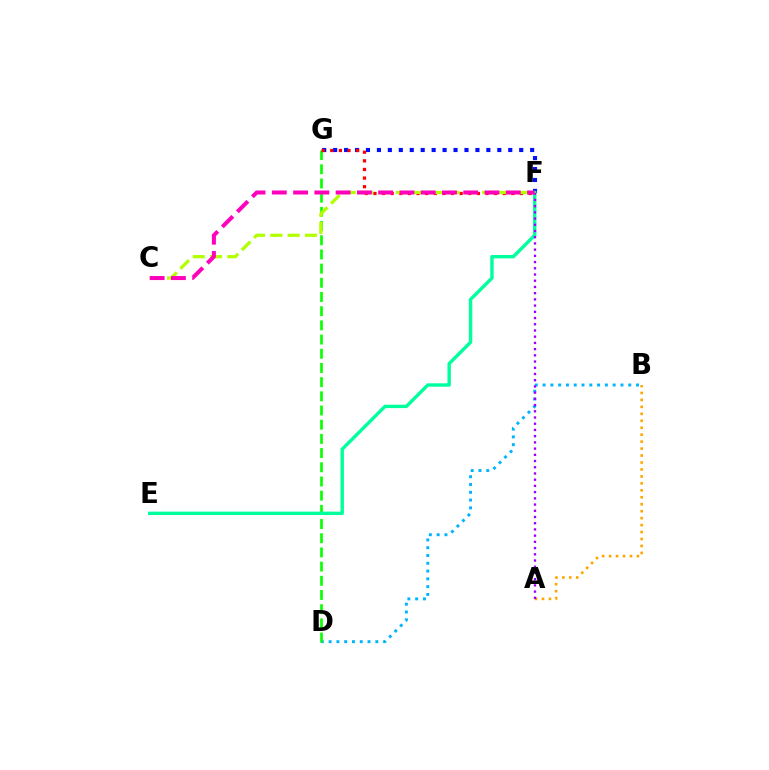{('F', 'G'): [{'color': '#0010ff', 'line_style': 'dotted', 'thickness': 2.97}, {'color': '#ff0000', 'line_style': 'dotted', 'thickness': 2.34}], ('B', 'D'): [{'color': '#00b5ff', 'line_style': 'dotted', 'thickness': 2.12}], ('A', 'B'): [{'color': '#ffa500', 'line_style': 'dotted', 'thickness': 1.89}], ('D', 'G'): [{'color': '#08ff00', 'line_style': 'dashed', 'thickness': 1.93}], ('E', 'F'): [{'color': '#00ff9d', 'line_style': 'solid', 'thickness': 2.45}], ('A', 'F'): [{'color': '#9b00ff', 'line_style': 'dotted', 'thickness': 1.69}], ('C', 'F'): [{'color': '#b3ff00', 'line_style': 'dashed', 'thickness': 2.35}, {'color': '#ff00bd', 'line_style': 'dashed', 'thickness': 2.89}]}